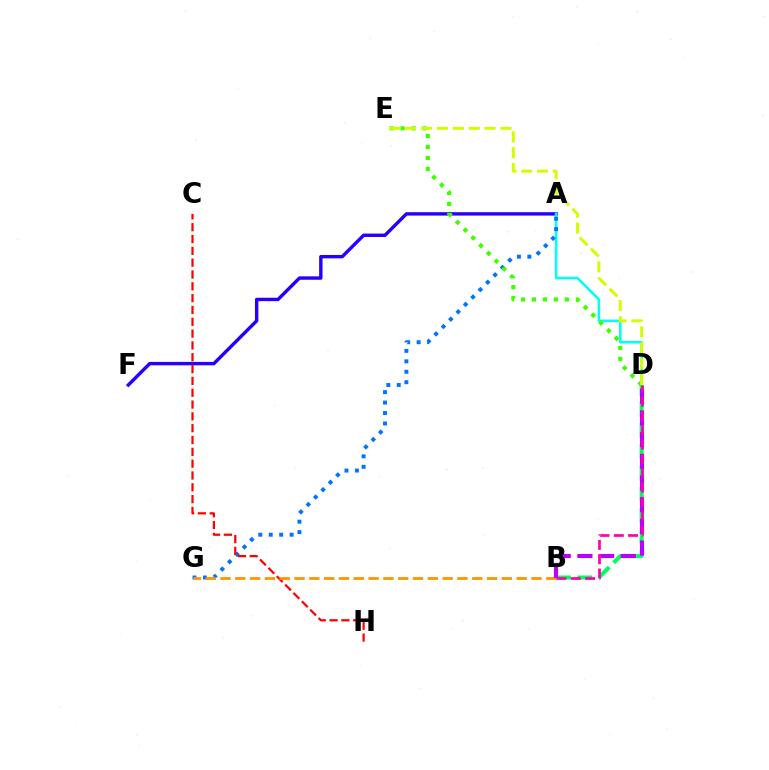{('A', 'F'): [{'color': '#2500ff', 'line_style': 'solid', 'thickness': 2.45}], ('A', 'D'): [{'color': '#00fff6', 'line_style': 'solid', 'thickness': 1.84}], ('A', 'G'): [{'color': '#0074ff', 'line_style': 'dotted', 'thickness': 2.84}], ('C', 'H'): [{'color': '#ff0000', 'line_style': 'dashed', 'thickness': 1.61}], ('B', 'D'): [{'color': '#00ff5c', 'line_style': 'dashed', 'thickness': 2.89}, {'color': '#b900ff', 'line_style': 'dashed', 'thickness': 2.95}, {'color': '#ff00ac', 'line_style': 'dashed', 'thickness': 1.95}], ('D', 'E'): [{'color': '#3dff00', 'line_style': 'dotted', 'thickness': 2.98}, {'color': '#d1ff00', 'line_style': 'dashed', 'thickness': 2.16}], ('B', 'G'): [{'color': '#ff9400', 'line_style': 'dashed', 'thickness': 2.01}]}